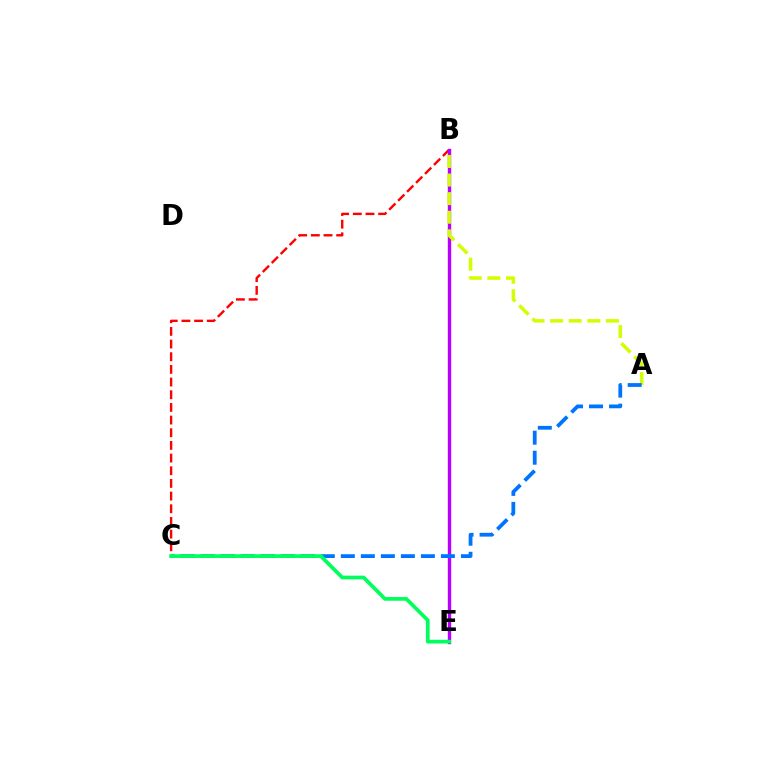{('B', 'C'): [{'color': '#ff0000', 'line_style': 'dashed', 'thickness': 1.72}], ('B', 'E'): [{'color': '#b900ff', 'line_style': 'solid', 'thickness': 2.44}], ('A', 'B'): [{'color': '#d1ff00', 'line_style': 'dashed', 'thickness': 2.53}], ('A', 'C'): [{'color': '#0074ff', 'line_style': 'dashed', 'thickness': 2.72}], ('C', 'E'): [{'color': '#00ff5c', 'line_style': 'solid', 'thickness': 2.67}]}